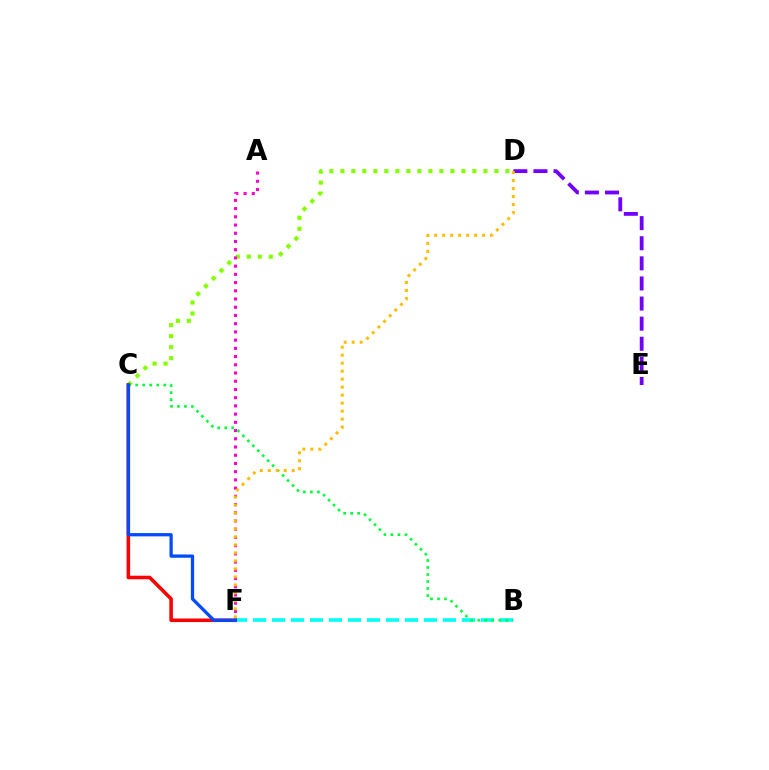{('C', 'D'): [{'color': '#84ff00', 'line_style': 'dotted', 'thickness': 2.99}], ('B', 'F'): [{'color': '#00fff6', 'line_style': 'dashed', 'thickness': 2.58}], ('B', 'C'): [{'color': '#00ff39', 'line_style': 'dotted', 'thickness': 1.91}], ('D', 'E'): [{'color': '#7200ff', 'line_style': 'dashed', 'thickness': 2.73}], ('C', 'F'): [{'color': '#ff0000', 'line_style': 'solid', 'thickness': 2.56}, {'color': '#004bff', 'line_style': 'solid', 'thickness': 2.35}], ('A', 'F'): [{'color': '#ff00cf', 'line_style': 'dotted', 'thickness': 2.23}], ('D', 'F'): [{'color': '#ffbd00', 'line_style': 'dotted', 'thickness': 2.17}]}